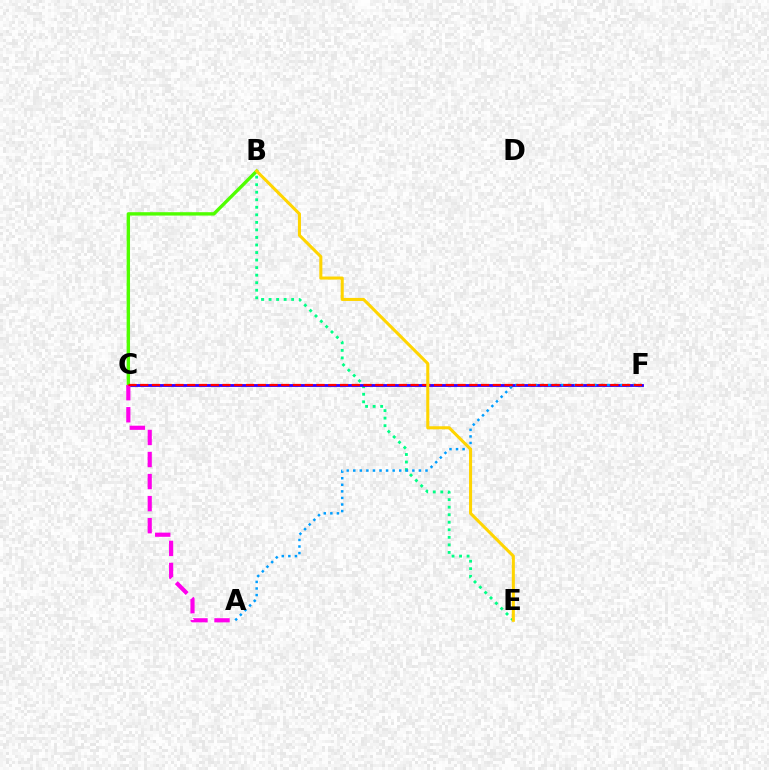{('B', 'E'): [{'color': '#00ff86', 'line_style': 'dotted', 'thickness': 2.05}, {'color': '#ffd500', 'line_style': 'solid', 'thickness': 2.2}], ('C', 'F'): [{'color': '#3700ff', 'line_style': 'solid', 'thickness': 2.04}, {'color': '#ff0000', 'line_style': 'dashed', 'thickness': 1.6}], ('A', 'F'): [{'color': '#009eff', 'line_style': 'dotted', 'thickness': 1.78}], ('B', 'C'): [{'color': '#4fff00', 'line_style': 'solid', 'thickness': 2.43}], ('A', 'C'): [{'color': '#ff00ed', 'line_style': 'dashed', 'thickness': 3.0}]}